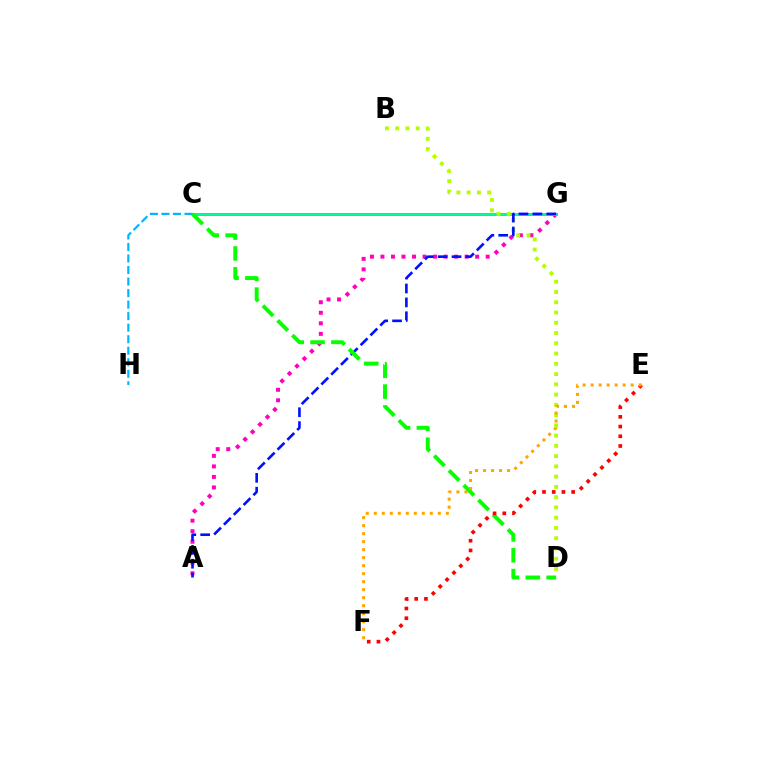{('C', 'G'): [{'color': '#9b00ff', 'line_style': 'solid', 'thickness': 1.95}, {'color': '#00ff9d', 'line_style': 'solid', 'thickness': 1.97}], ('A', 'G'): [{'color': '#ff00bd', 'line_style': 'dotted', 'thickness': 2.86}, {'color': '#0010ff', 'line_style': 'dashed', 'thickness': 1.89}], ('B', 'D'): [{'color': '#b3ff00', 'line_style': 'dotted', 'thickness': 2.79}], ('C', 'H'): [{'color': '#00b5ff', 'line_style': 'dashed', 'thickness': 1.57}], ('C', 'D'): [{'color': '#08ff00', 'line_style': 'dashed', 'thickness': 2.83}], ('E', 'F'): [{'color': '#ff0000', 'line_style': 'dotted', 'thickness': 2.64}, {'color': '#ffa500', 'line_style': 'dotted', 'thickness': 2.17}]}